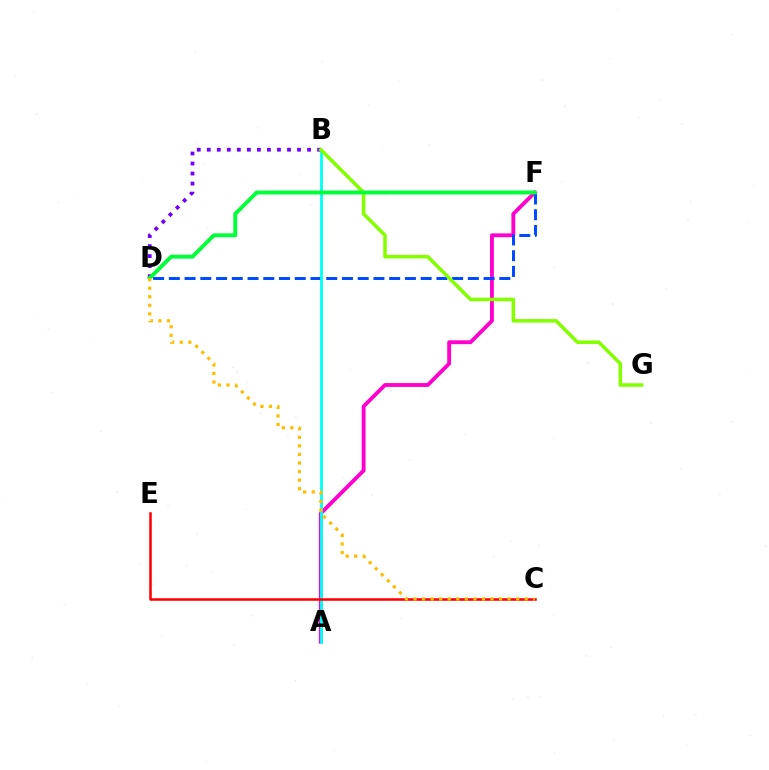{('A', 'F'): [{'color': '#ff00cf', 'line_style': 'solid', 'thickness': 2.77}], ('D', 'F'): [{'color': '#004bff', 'line_style': 'dashed', 'thickness': 2.14}, {'color': '#00ff39', 'line_style': 'solid', 'thickness': 2.83}], ('A', 'B'): [{'color': '#00fff6', 'line_style': 'solid', 'thickness': 2.03}], ('C', 'E'): [{'color': '#ff0000', 'line_style': 'solid', 'thickness': 1.83}], ('B', 'D'): [{'color': '#7200ff', 'line_style': 'dotted', 'thickness': 2.72}], ('B', 'G'): [{'color': '#84ff00', 'line_style': 'solid', 'thickness': 2.54}], ('C', 'D'): [{'color': '#ffbd00', 'line_style': 'dotted', 'thickness': 2.32}]}